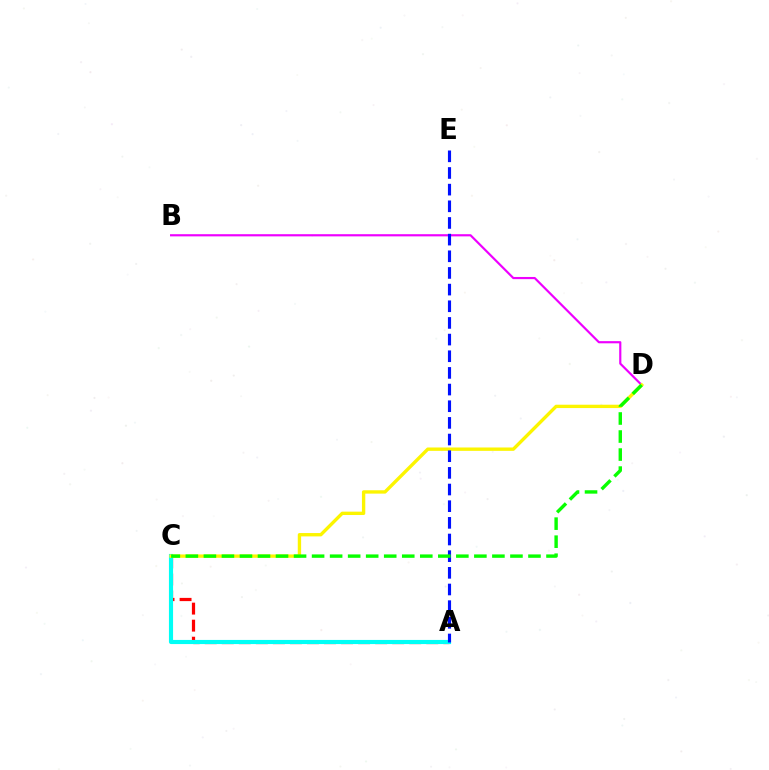{('A', 'C'): [{'color': '#ff0000', 'line_style': 'dashed', 'thickness': 2.31}, {'color': '#00fff6', 'line_style': 'solid', 'thickness': 2.97}], ('B', 'D'): [{'color': '#ee00ff', 'line_style': 'solid', 'thickness': 1.56}], ('C', 'D'): [{'color': '#fcf500', 'line_style': 'solid', 'thickness': 2.41}, {'color': '#08ff00', 'line_style': 'dashed', 'thickness': 2.45}], ('A', 'E'): [{'color': '#0010ff', 'line_style': 'dashed', 'thickness': 2.26}]}